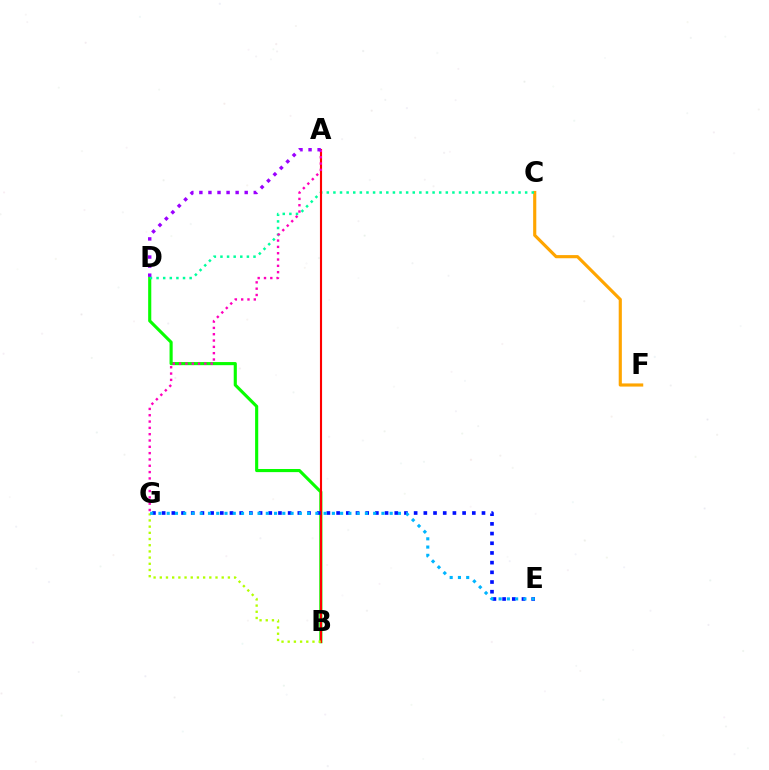{('C', 'F'): [{'color': '#ffa500', 'line_style': 'solid', 'thickness': 2.27}], ('B', 'D'): [{'color': '#08ff00', 'line_style': 'solid', 'thickness': 2.25}], ('C', 'D'): [{'color': '#00ff9d', 'line_style': 'dotted', 'thickness': 1.8}], ('A', 'B'): [{'color': '#ff0000', 'line_style': 'solid', 'thickness': 1.53}], ('A', 'G'): [{'color': '#ff00bd', 'line_style': 'dotted', 'thickness': 1.72}], ('E', 'G'): [{'color': '#0010ff', 'line_style': 'dotted', 'thickness': 2.63}, {'color': '#00b5ff', 'line_style': 'dotted', 'thickness': 2.24}], ('B', 'G'): [{'color': '#b3ff00', 'line_style': 'dotted', 'thickness': 1.68}], ('A', 'D'): [{'color': '#9b00ff', 'line_style': 'dotted', 'thickness': 2.46}]}